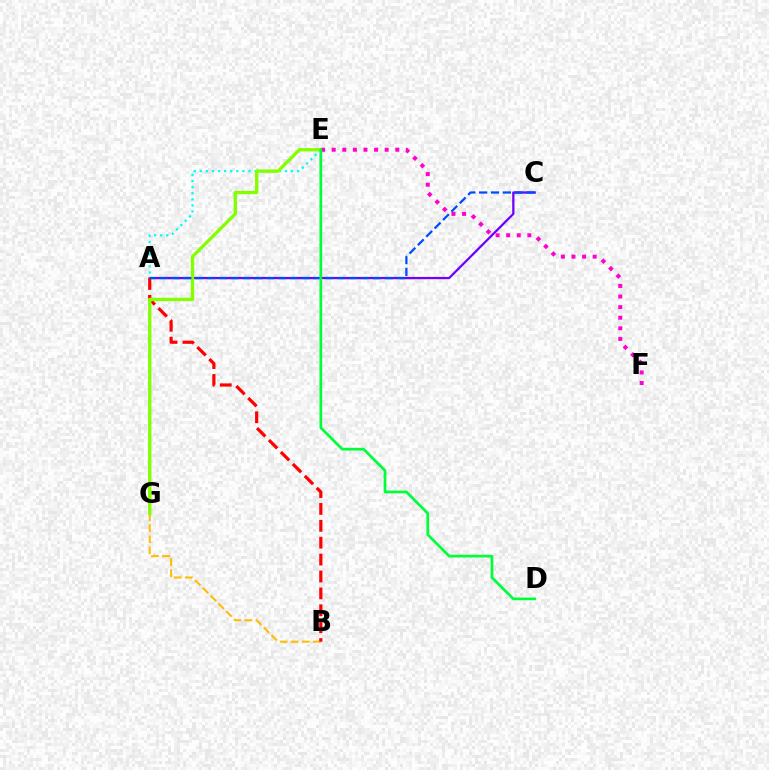{('B', 'G'): [{'color': '#ffbd00', 'line_style': 'dashed', 'thickness': 1.5}], ('A', 'C'): [{'color': '#7200ff', 'line_style': 'solid', 'thickness': 1.64}, {'color': '#004bff', 'line_style': 'dashed', 'thickness': 1.61}], ('A', 'E'): [{'color': '#00fff6', 'line_style': 'dotted', 'thickness': 1.65}], ('A', 'B'): [{'color': '#ff0000', 'line_style': 'dashed', 'thickness': 2.29}], ('E', 'G'): [{'color': '#84ff00', 'line_style': 'solid', 'thickness': 2.41}], ('E', 'F'): [{'color': '#ff00cf', 'line_style': 'dotted', 'thickness': 2.88}], ('D', 'E'): [{'color': '#00ff39', 'line_style': 'solid', 'thickness': 1.96}]}